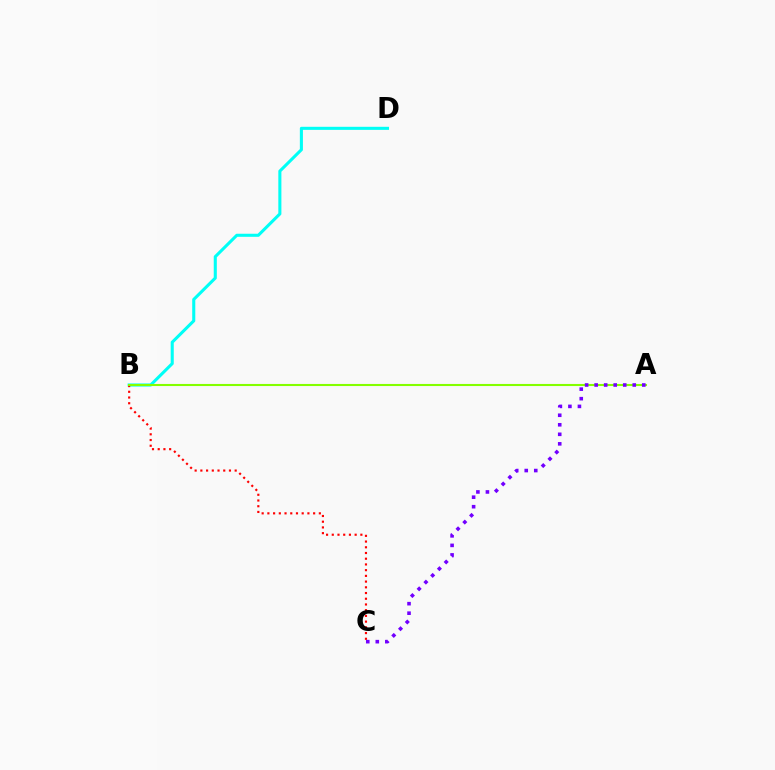{('B', 'D'): [{'color': '#00fff6', 'line_style': 'solid', 'thickness': 2.21}], ('B', 'C'): [{'color': '#ff0000', 'line_style': 'dotted', 'thickness': 1.55}], ('A', 'B'): [{'color': '#84ff00', 'line_style': 'solid', 'thickness': 1.51}], ('A', 'C'): [{'color': '#7200ff', 'line_style': 'dotted', 'thickness': 2.59}]}